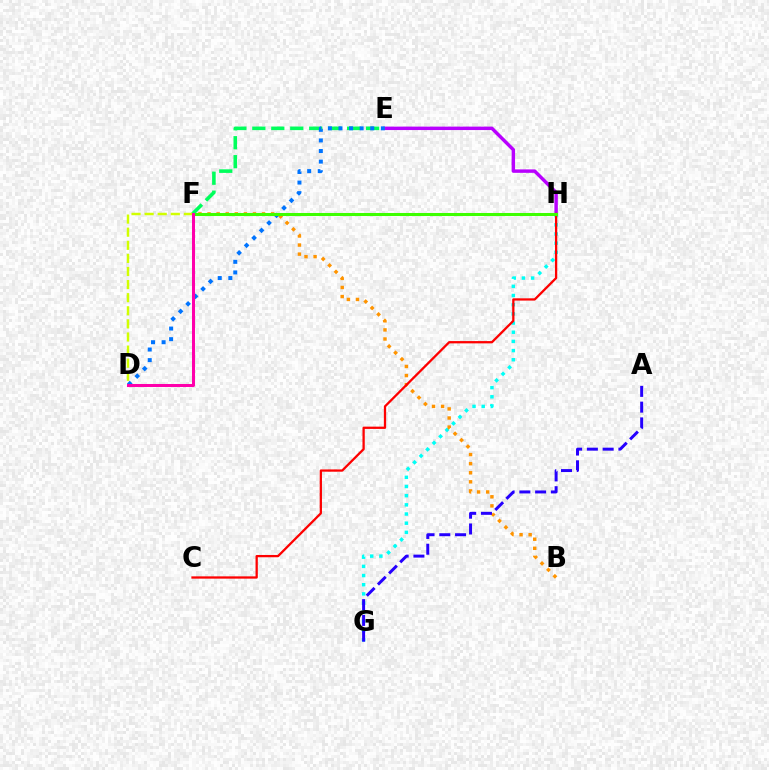{('E', 'H'): [{'color': '#b900ff', 'line_style': 'solid', 'thickness': 2.47}], ('G', 'H'): [{'color': '#00fff6', 'line_style': 'dotted', 'thickness': 2.49}], ('B', 'F'): [{'color': '#ff9400', 'line_style': 'dotted', 'thickness': 2.47}], ('C', 'H'): [{'color': '#ff0000', 'line_style': 'solid', 'thickness': 1.64}], ('E', 'F'): [{'color': '#00ff5c', 'line_style': 'dashed', 'thickness': 2.58}], ('A', 'G'): [{'color': '#2500ff', 'line_style': 'dashed', 'thickness': 2.14}], ('D', 'F'): [{'color': '#d1ff00', 'line_style': 'dashed', 'thickness': 1.78}, {'color': '#ff00ac', 'line_style': 'solid', 'thickness': 2.18}], ('D', 'E'): [{'color': '#0074ff', 'line_style': 'dotted', 'thickness': 2.88}], ('F', 'H'): [{'color': '#3dff00', 'line_style': 'solid', 'thickness': 2.19}]}